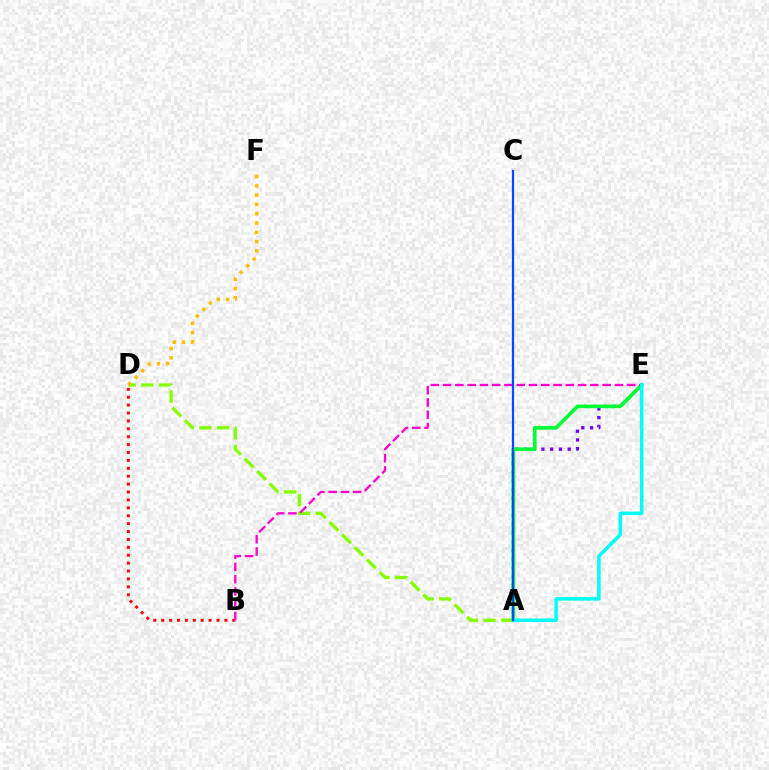{('B', 'D'): [{'color': '#ff0000', 'line_style': 'dotted', 'thickness': 2.15}], ('A', 'E'): [{'color': '#7200ff', 'line_style': 'dotted', 'thickness': 2.38}, {'color': '#00ff39', 'line_style': 'solid', 'thickness': 2.66}, {'color': '#00fff6', 'line_style': 'solid', 'thickness': 2.53}], ('A', 'D'): [{'color': '#84ff00', 'line_style': 'dashed', 'thickness': 2.4}], ('B', 'E'): [{'color': '#ff00cf', 'line_style': 'dashed', 'thickness': 1.67}], ('D', 'F'): [{'color': '#ffbd00', 'line_style': 'dotted', 'thickness': 2.53}], ('A', 'C'): [{'color': '#004bff', 'line_style': 'solid', 'thickness': 1.6}]}